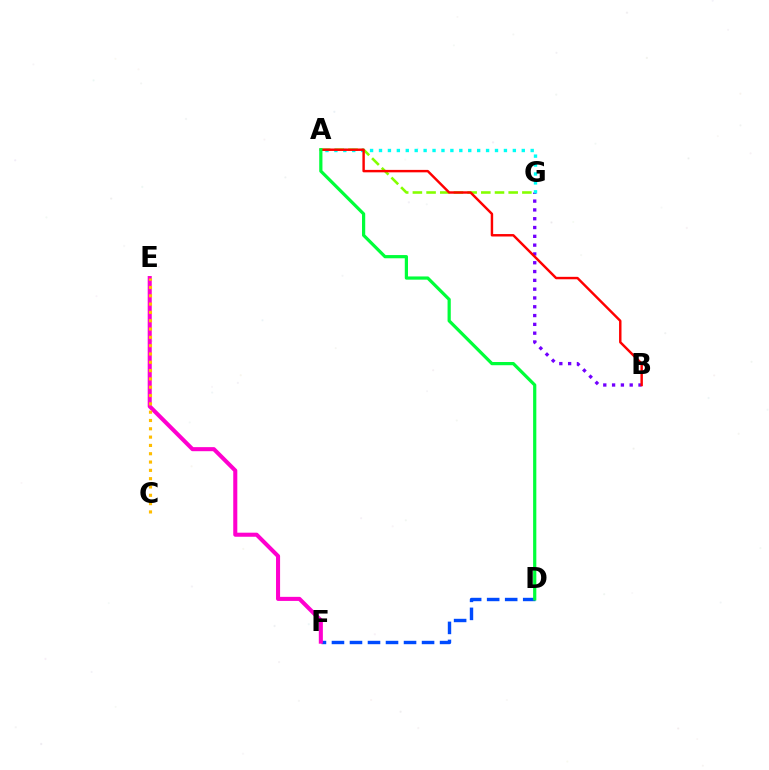{('D', 'F'): [{'color': '#004bff', 'line_style': 'dashed', 'thickness': 2.45}], ('E', 'F'): [{'color': '#ff00cf', 'line_style': 'solid', 'thickness': 2.93}], ('A', 'G'): [{'color': '#84ff00', 'line_style': 'dashed', 'thickness': 1.86}, {'color': '#00fff6', 'line_style': 'dotted', 'thickness': 2.42}], ('B', 'G'): [{'color': '#7200ff', 'line_style': 'dotted', 'thickness': 2.39}], ('A', 'B'): [{'color': '#ff0000', 'line_style': 'solid', 'thickness': 1.75}], ('A', 'D'): [{'color': '#00ff39', 'line_style': 'solid', 'thickness': 2.31}], ('C', 'E'): [{'color': '#ffbd00', 'line_style': 'dotted', 'thickness': 2.26}]}